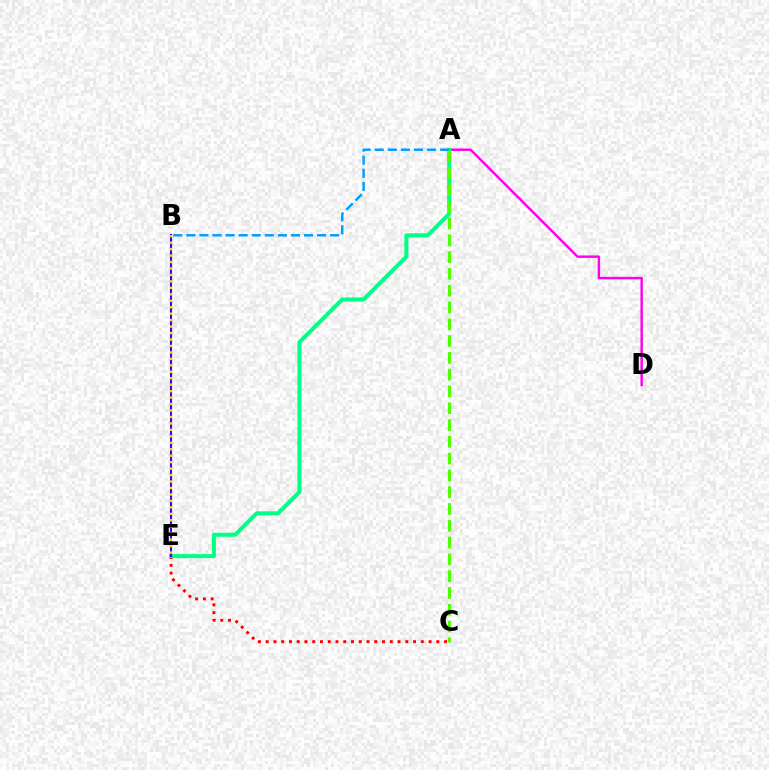{('C', 'E'): [{'color': '#ff0000', 'line_style': 'dotted', 'thickness': 2.11}], ('A', 'D'): [{'color': '#ff00ed', 'line_style': 'solid', 'thickness': 1.75}], ('A', 'E'): [{'color': '#00ff86', 'line_style': 'solid', 'thickness': 2.89}], ('B', 'E'): [{'color': '#3700ff', 'line_style': 'solid', 'thickness': 1.52}, {'color': '#ffd500', 'line_style': 'dotted', 'thickness': 1.75}], ('A', 'B'): [{'color': '#009eff', 'line_style': 'dashed', 'thickness': 1.78}], ('A', 'C'): [{'color': '#4fff00', 'line_style': 'dashed', 'thickness': 2.28}]}